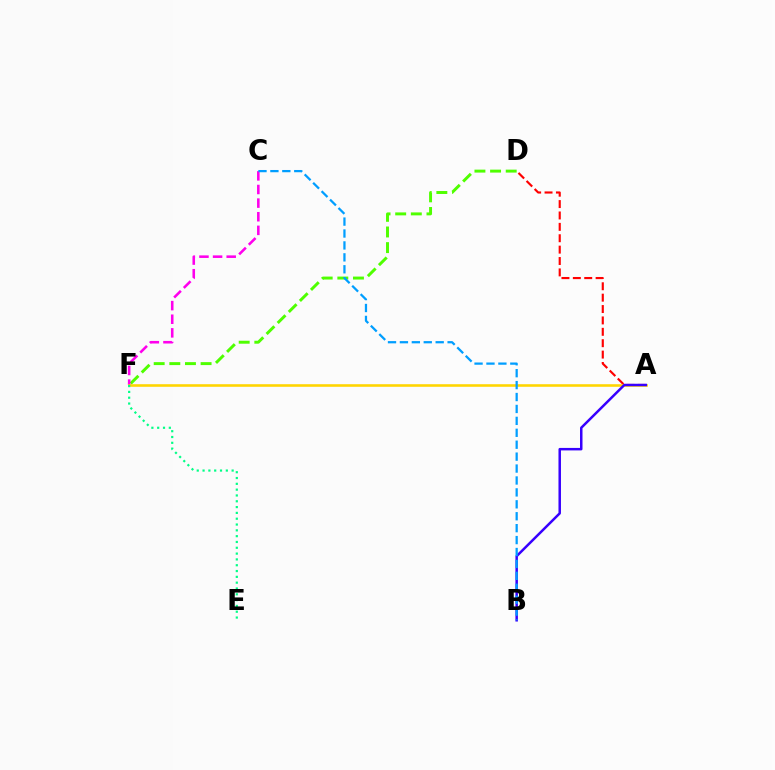{('A', 'D'): [{'color': '#ff0000', 'line_style': 'dashed', 'thickness': 1.55}], ('D', 'F'): [{'color': '#4fff00', 'line_style': 'dashed', 'thickness': 2.12}], ('C', 'F'): [{'color': '#ff00ed', 'line_style': 'dashed', 'thickness': 1.85}], ('A', 'F'): [{'color': '#ffd500', 'line_style': 'solid', 'thickness': 1.86}], ('A', 'B'): [{'color': '#3700ff', 'line_style': 'solid', 'thickness': 1.79}], ('E', 'F'): [{'color': '#00ff86', 'line_style': 'dotted', 'thickness': 1.58}], ('B', 'C'): [{'color': '#009eff', 'line_style': 'dashed', 'thickness': 1.62}]}